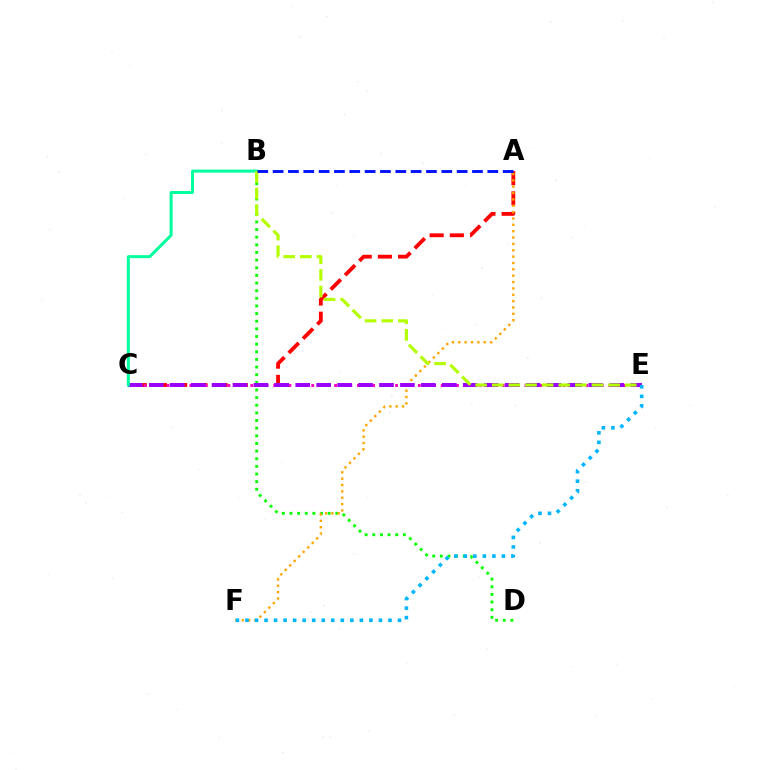{('A', 'C'): [{'color': '#ff0000', 'line_style': 'dashed', 'thickness': 2.75}], ('B', 'D'): [{'color': '#08ff00', 'line_style': 'dotted', 'thickness': 2.08}], ('A', 'F'): [{'color': '#ffa500', 'line_style': 'dotted', 'thickness': 1.73}], ('C', 'E'): [{'color': '#ff00bd', 'line_style': 'dotted', 'thickness': 2.07}, {'color': '#9b00ff', 'line_style': 'dashed', 'thickness': 2.84}], ('B', 'C'): [{'color': '#00ff9d', 'line_style': 'solid', 'thickness': 2.15}], ('B', 'E'): [{'color': '#b3ff00', 'line_style': 'dashed', 'thickness': 2.26}], ('E', 'F'): [{'color': '#00b5ff', 'line_style': 'dotted', 'thickness': 2.59}], ('A', 'B'): [{'color': '#0010ff', 'line_style': 'dashed', 'thickness': 2.08}]}